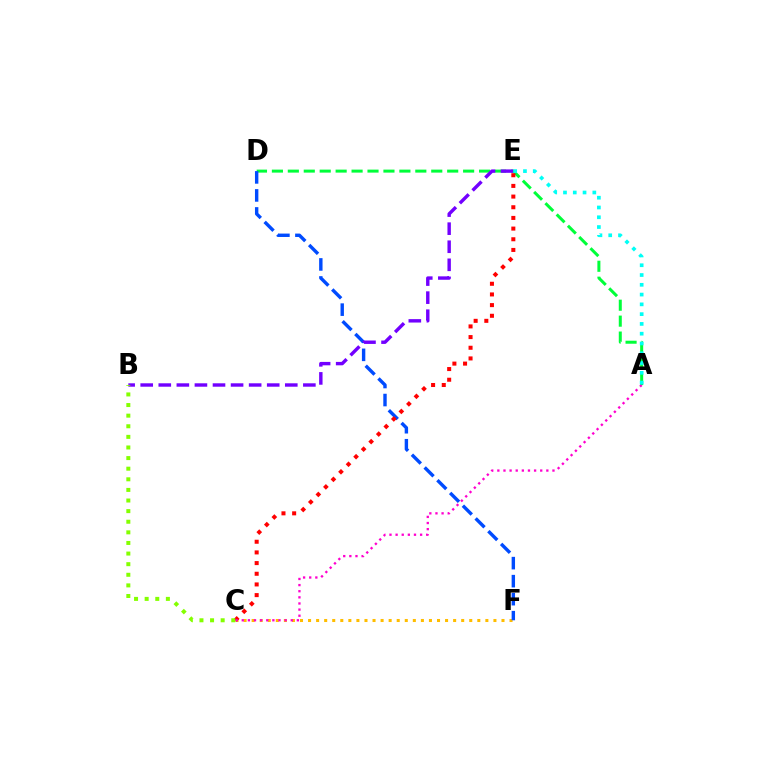{('C', 'F'): [{'color': '#ffbd00', 'line_style': 'dotted', 'thickness': 2.19}], ('A', 'D'): [{'color': '#00ff39', 'line_style': 'dashed', 'thickness': 2.16}], ('D', 'F'): [{'color': '#004bff', 'line_style': 'dashed', 'thickness': 2.45}], ('C', 'E'): [{'color': '#ff0000', 'line_style': 'dotted', 'thickness': 2.9}], ('A', 'C'): [{'color': '#ff00cf', 'line_style': 'dotted', 'thickness': 1.66}], ('B', 'E'): [{'color': '#7200ff', 'line_style': 'dashed', 'thickness': 2.46}], ('A', 'E'): [{'color': '#00fff6', 'line_style': 'dotted', 'thickness': 2.66}], ('B', 'C'): [{'color': '#84ff00', 'line_style': 'dotted', 'thickness': 2.88}]}